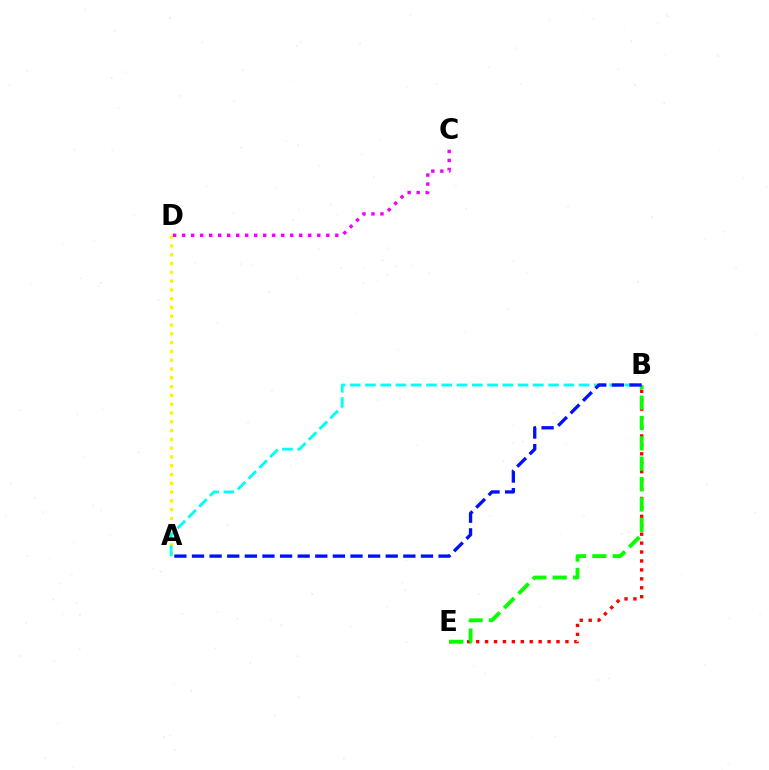{('A', 'D'): [{'color': '#fcf500', 'line_style': 'dotted', 'thickness': 2.39}], ('B', 'E'): [{'color': '#ff0000', 'line_style': 'dotted', 'thickness': 2.43}, {'color': '#08ff00', 'line_style': 'dashed', 'thickness': 2.77}], ('A', 'B'): [{'color': '#00fff6', 'line_style': 'dashed', 'thickness': 2.07}, {'color': '#0010ff', 'line_style': 'dashed', 'thickness': 2.39}], ('C', 'D'): [{'color': '#ee00ff', 'line_style': 'dotted', 'thickness': 2.45}]}